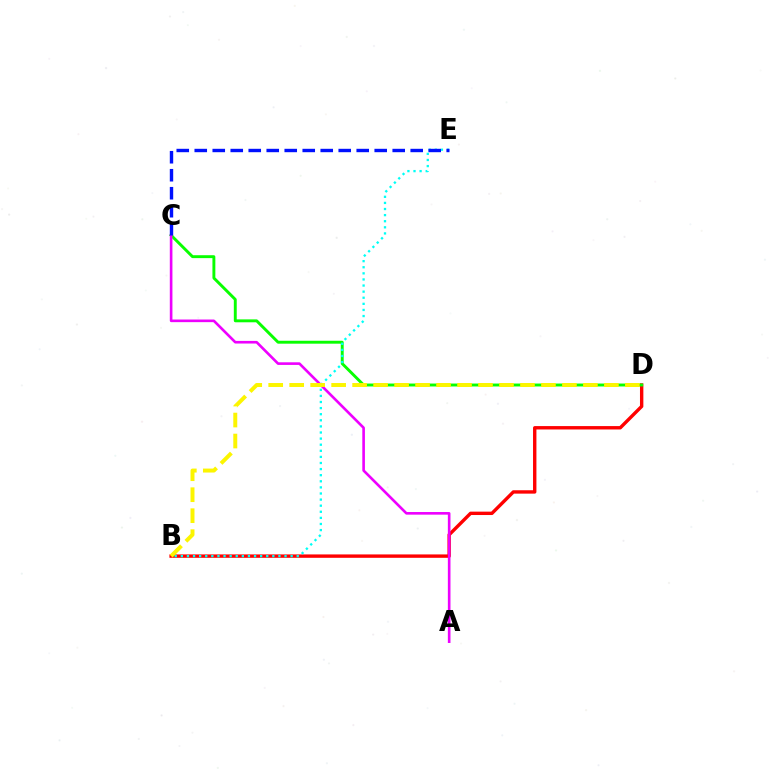{('B', 'D'): [{'color': '#ff0000', 'line_style': 'solid', 'thickness': 2.44}, {'color': '#fcf500', 'line_style': 'dashed', 'thickness': 2.85}], ('C', 'D'): [{'color': '#08ff00', 'line_style': 'solid', 'thickness': 2.1}], ('A', 'C'): [{'color': '#ee00ff', 'line_style': 'solid', 'thickness': 1.89}], ('B', 'E'): [{'color': '#00fff6', 'line_style': 'dotted', 'thickness': 1.66}], ('C', 'E'): [{'color': '#0010ff', 'line_style': 'dashed', 'thickness': 2.44}]}